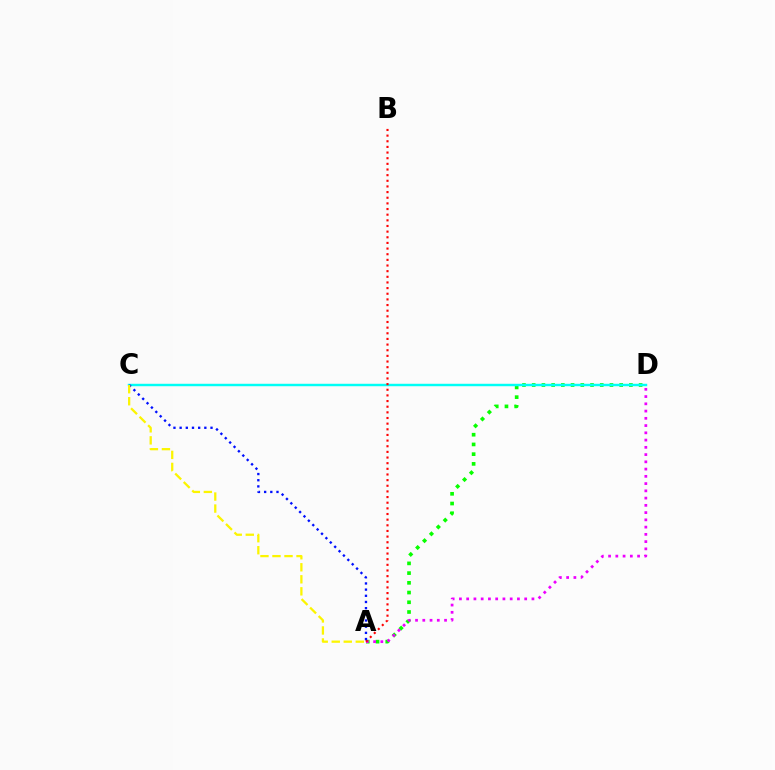{('A', 'D'): [{'color': '#08ff00', 'line_style': 'dotted', 'thickness': 2.64}, {'color': '#ee00ff', 'line_style': 'dotted', 'thickness': 1.97}], ('C', 'D'): [{'color': '#00fff6', 'line_style': 'solid', 'thickness': 1.76}], ('A', 'B'): [{'color': '#ff0000', 'line_style': 'dotted', 'thickness': 1.53}], ('A', 'C'): [{'color': '#0010ff', 'line_style': 'dotted', 'thickness': 1.68}, {'color': '#fcf500', 'line_style': 'dashed', 'thickness': 1.63}]}